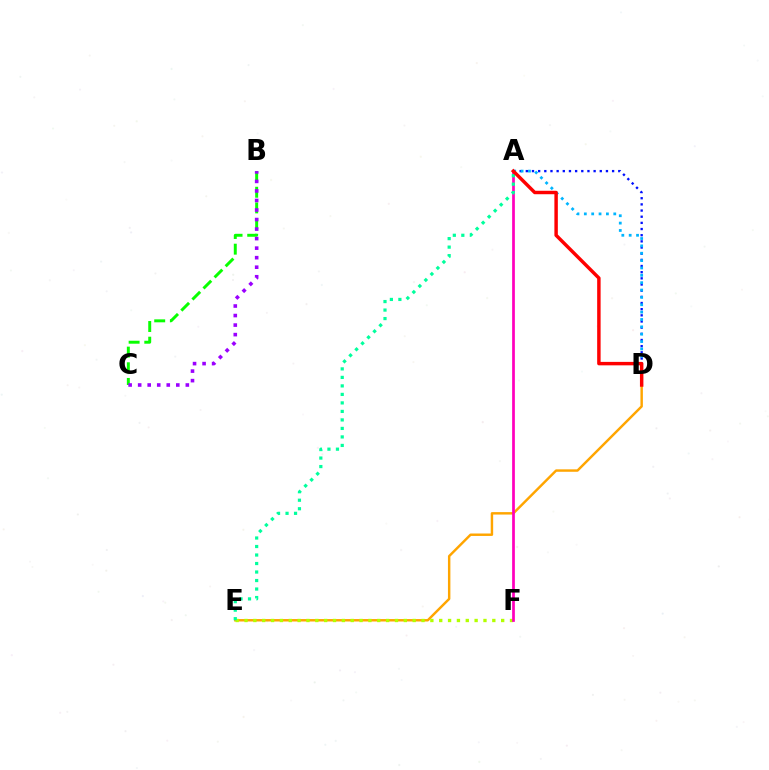{('B', 'C'): [{'color': '#08ff00', 'line_style': 'dashed', 'thickness': 2.13}, {'color': '#9b00ff', 'line_style': 'dotted', 'thickness': 2.59}], ('D', 'E'): [{'color': '#ffa500', 'line_style': 'solid', 'thickness': 1.76}], ('E', 'F'): [{'color': '#b3ff00', 'line_style': 'dotted', 'thickness': 2.4}], ('A', 'D'): [{'color': '#0010ff', 'line_style': 'dotted', 'thickness': 1.67}, {'color': '#00b5ff', 'line_style': 'dotted', 'thickness': 2.0}, {'color': '#ff0000', 'line_style': 'solid', 'thickness': 2.49}], ('A', 'F'): [{'color': '#ff00bd', 'line_style': 'solid', 'thickness': 1.96}], ('A', 'E'): [{'color': '#00ff9d', 'line_style': 'dotted', 'thickness': 2.31}]}